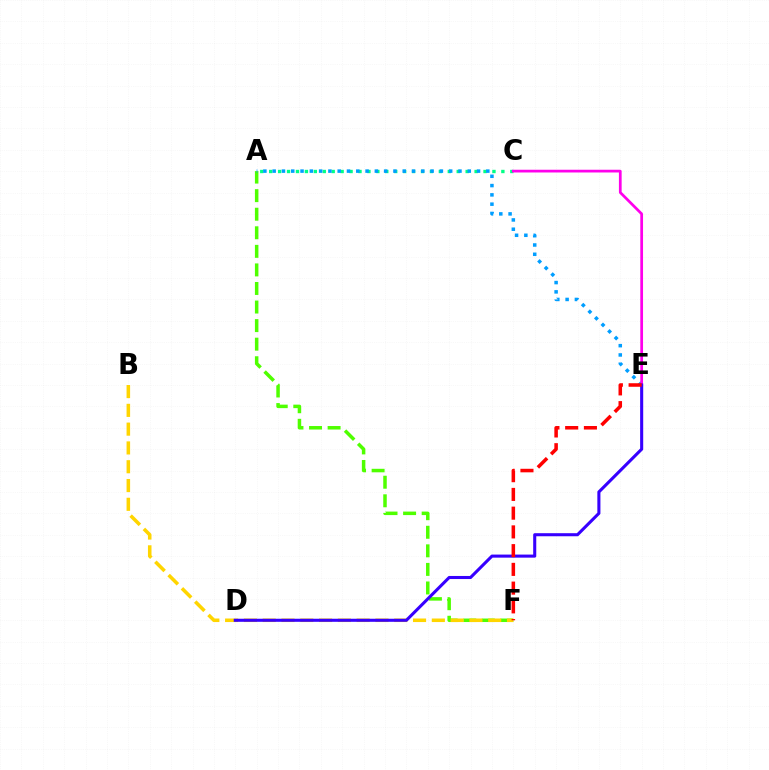{('A', 'F'): [{'color': '#4fff00', 'line_style': 'dashed', 'thickness': 2.52}], ('B', 'F'): [{'color': '#ffd500', 'line_style': 'dashed', 'thickness': 2.55}], ('A', 'C'): [{'color': '#00ff86', 'line_style': 'dotted', 'thickness': 2.43}], ('A', 'E'): [{'color': '#009eff', 'line_style': 'dotted', 'thickness': 2.52}], ('C', 'E'): [{'color': '#ff00ed', 'line_style': 'solid', 'thickness': 1.97}], ('D', 'E'): [{'color': '#3700ff', 'line_style': 'solid', 'thickness': 2.21}], ('E', 'F'): [{'color': '#ff0000', 'line_style': 'dashed', 'thickness': 2.55}]}